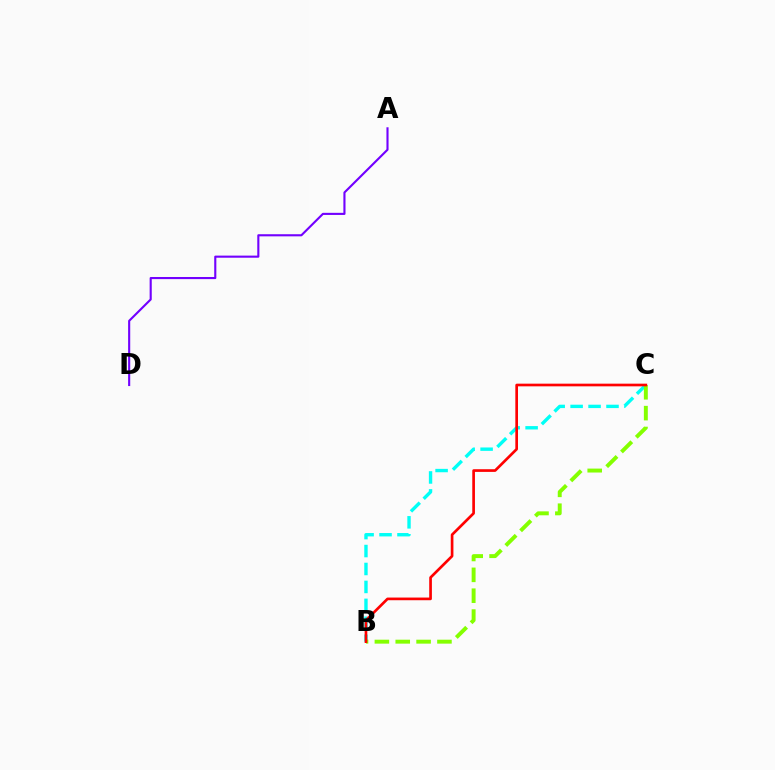{('B', 'C'): [{'color': '#00fff6', 'line_style': 'dashed', 'thickness': 2.44}, {'color': '#84ff00', 'line_style': 'dashed', 'thickness': 2.83}, {'color': '#ff0000', 'line_style': 'solid', 'thickness': 1.93}], ('A', 'D'): [{'color': '#7200ff', 'line_style': 'solid', 'thickness': 1.52}]}